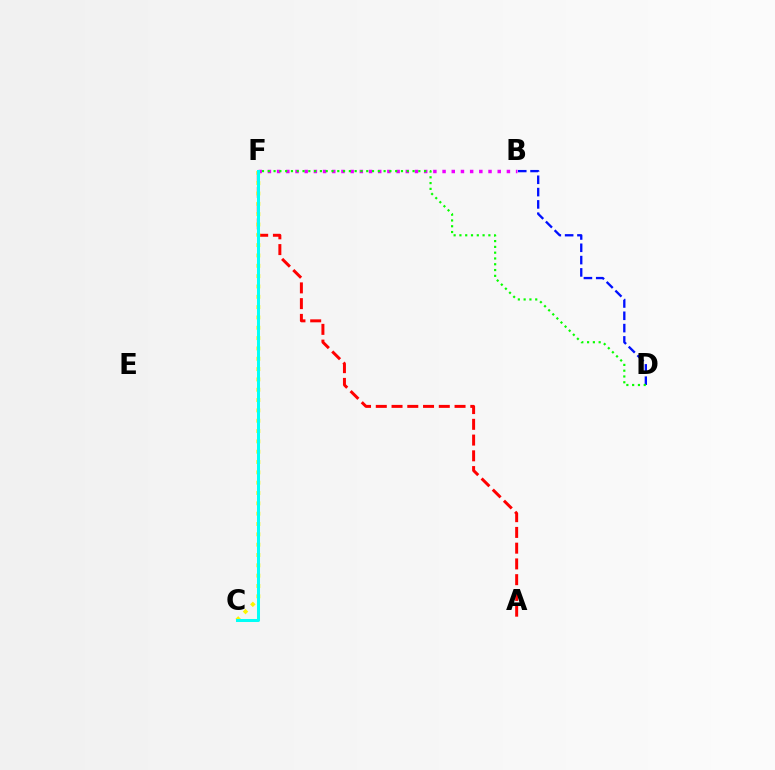{('B', 'D'): [{'color': '#0010ff', 'line_style': 'dashed', 'thickness': 1.67}], ('A', 'F'): [{'color': '#ff0000', 'line_style': 'dashed', 'thickness': 2.14}], ('C', 'F'): [{'color': '#fcf500', 'line_style': 'dotted', 'thickness': 2.81}, {'color': '#00fff6', 'line_style': 'solid', 'thickness': 2.17}], ('B', 'F'): [{'color': '#ee00ff', 'line_style': 'dotted', 'thickness': 2.5}], ('D', 'F'): [{'color': '#08ff00', 'line_style': 'dotted', 'thickness': 1.57}]}